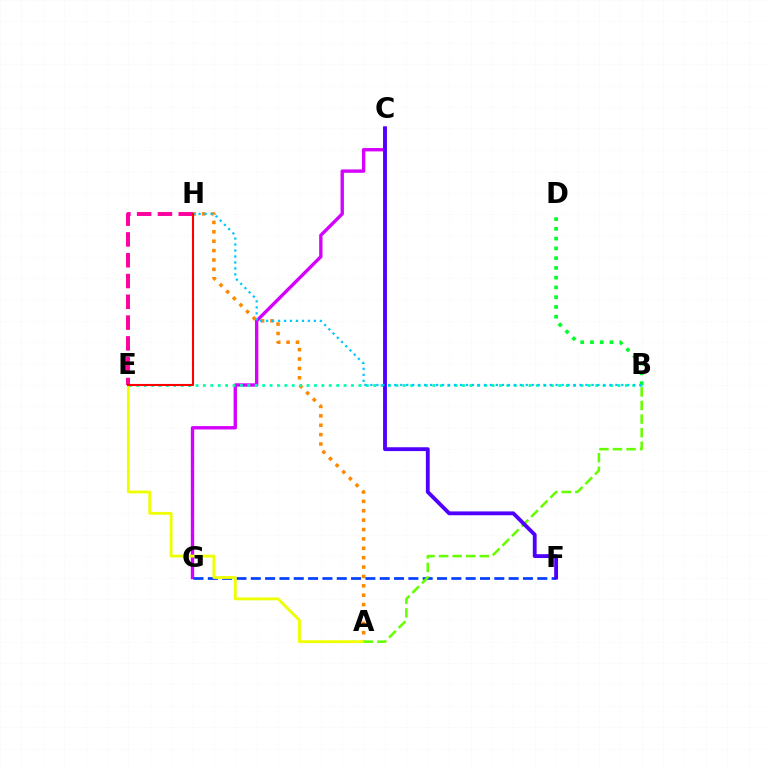{('C', 'G'): [{'color': '#d600ff', 'line_style': 'solid', 'thickness': 2.42}], ('A', 'H'): [{'color': '#ff8800', 'line_style': 'dotted', 'thickness': 2.55}], ('B', 'E'): [{'color': '#00ffaf', 'line_style': 'dotted', 'thickness': 2.01}], ('F', 'G'): [{'color': '#003fff', 'line_style': 'dashed', 'thickness': 1.95}], ('B', 'D'): [{'color': '#00ff27', 'line_style': 'dotted', 'thickness': 2.65}], ('A', 'E'): [{'color': '#eeff00', 'line_style': 'solid', 'thickness': 2.04}], ('E', 'H'): [{'color': '#ff00a0', 'line_style': 'dashed', 'thickness': 2.82}, {'color': '#ff0000', 'line_style': 'solid', 'thickness': 1.51}], ('A', 'B'): [{'color': '#66ff00', 'line_style': 'dashed', 'thickness': 1.84}], ('C', 'F'): [{'color': '#4f00ff', 'line_style': 'solid', 'thickness': 2.76}], ('B', 'H'): [{'color': '#00c7ff', 'line_style': 'dotted', 'thickness': 1.62}]}